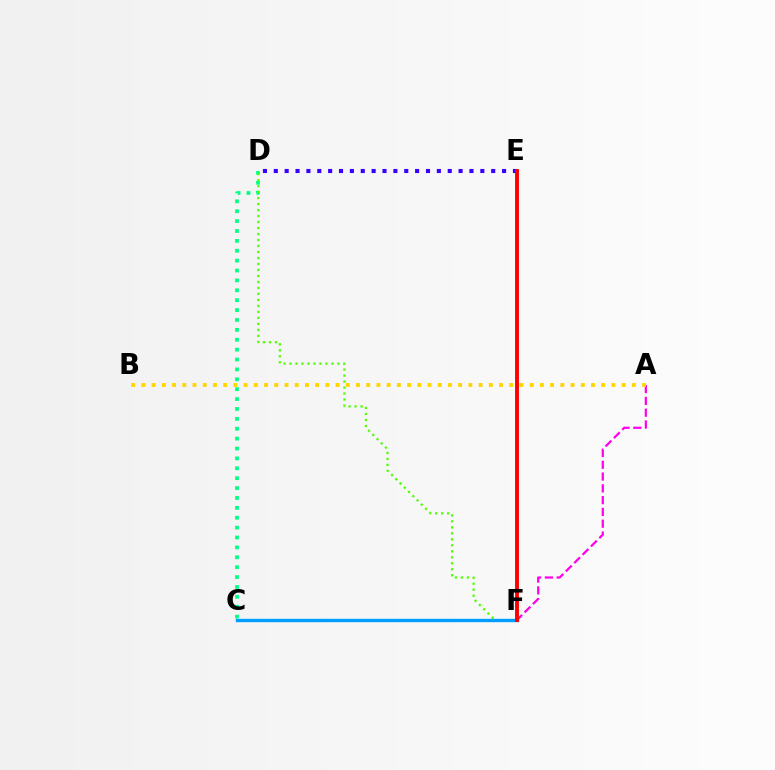{('A', 'F'): [{'color': '#ff00ed', 'line_style': 'dashed', 'thickness': 1.6}], ('C', 'D'): [{'color': '#00ff86', 'line_style': 'dotted', 'thickness': 2.69}], ('D', 'F'): [{'color': '#4fff00', 'line_style': 'dotted', 'thickness': 1.63}], ('C', 'F'): [{'color': '#009eff', 'line_style': 'solid', 'thickness': 2.42}], ('D', 'E'): [{'color': '#3700ff', 'line_style': 'dotted', 'thickness': 2.95}], ('E', 'F'): [{'color': '#ff0000', 'line_style': 'solid', 'thickness': 2.8}], ('A', 'B'): [{'color': '#ffd500', 'line_style': 'dotted', 'thickness': 2.78}]}